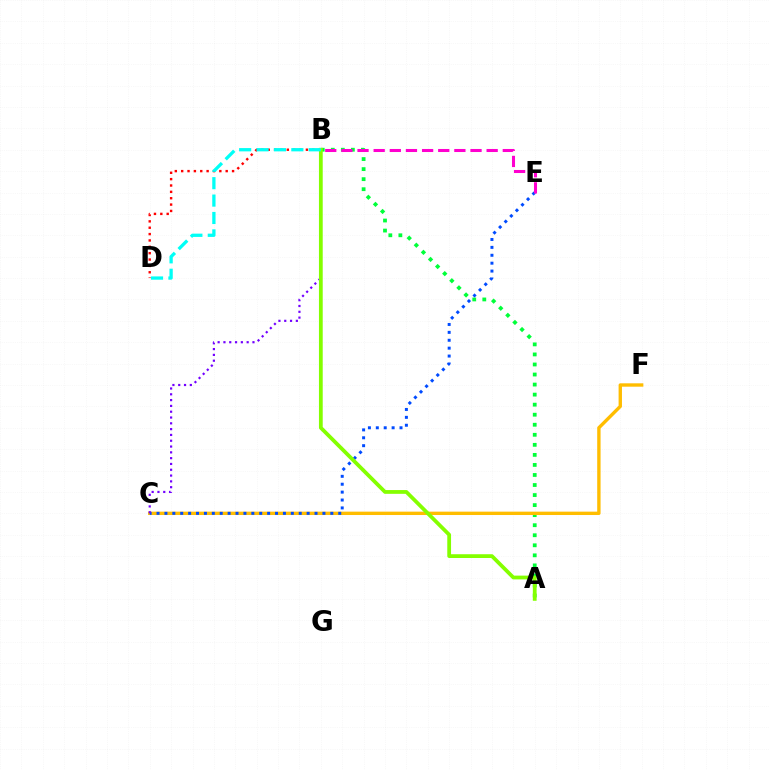{('A', 'B'): [{'color': '#00ff39', 'line_style': 'dotted', 'thickness': 2.73}, {'color': '#84ff00', 'line_style': 'solid', 'thickness': 2.71}], ('C', 'F'): [{'color': '#ffbd00', 'line_style': 'solid', 'thickness': 2.42}], ('C', 'E'): [{'color': '#004bff', 'line_style': 'dotted', 'thickness': 2.15}], ('B', 'D'): [{'color': '#ff0000', 'line_style': 'dotted', 'thickness': 1.73}, {'color': '#00fff6', 'line_style': 'dashed', 'thickness': 2.36}], ('B', 'C'): [{'color': '#7200ff', 'line_style': 'dotted', 'thickness': 1.58}], ('B', 'E'): [{'color': '#ff00cf', 'line_style': 'dashed', 'thickness': 2.19}]}